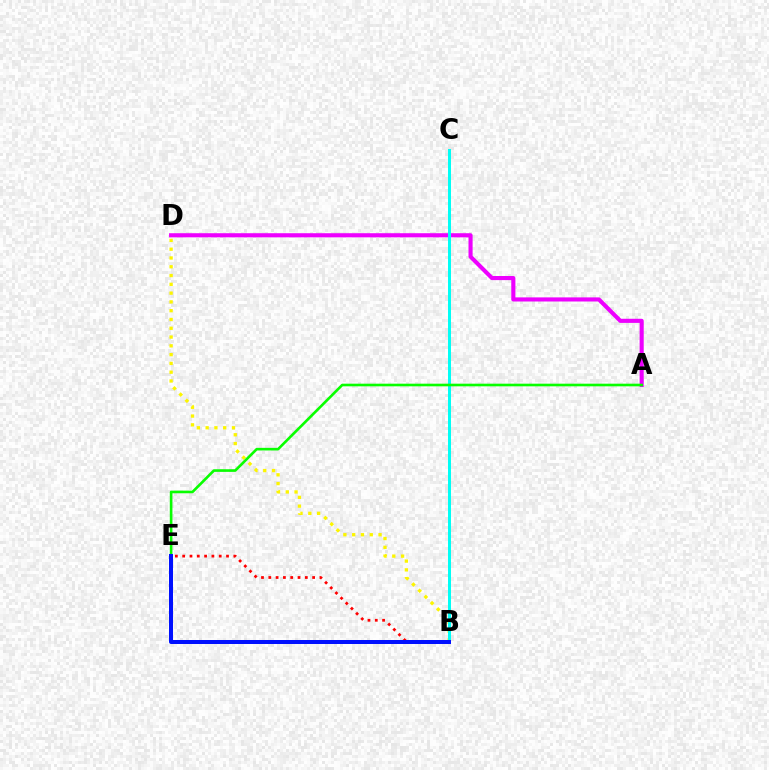{('A', 'D'): [{'color': '#ee00ff', 'line_style': 'solid', 'thickness': 2.96}], ('B', 'D'): [{'color': '#fcf500', 'line_style': 'dotted', 'thickness': 2.39}], ('B', 'C'): [{'color': '#00fff6', 'line_style': 'solid', 'thickness': 2.15}], ('A', 'E'): [{'color': '#08ff00', 'line_style': 'solid', 'thickness': 1.9}], ('B', 'E'): [{'color': '#ff0000', 'line_style': 'dotted', 'thickness': 1.99}, {'color': '#0010ff', 'line_style': 'solid', 'thickness': 2.88}]}